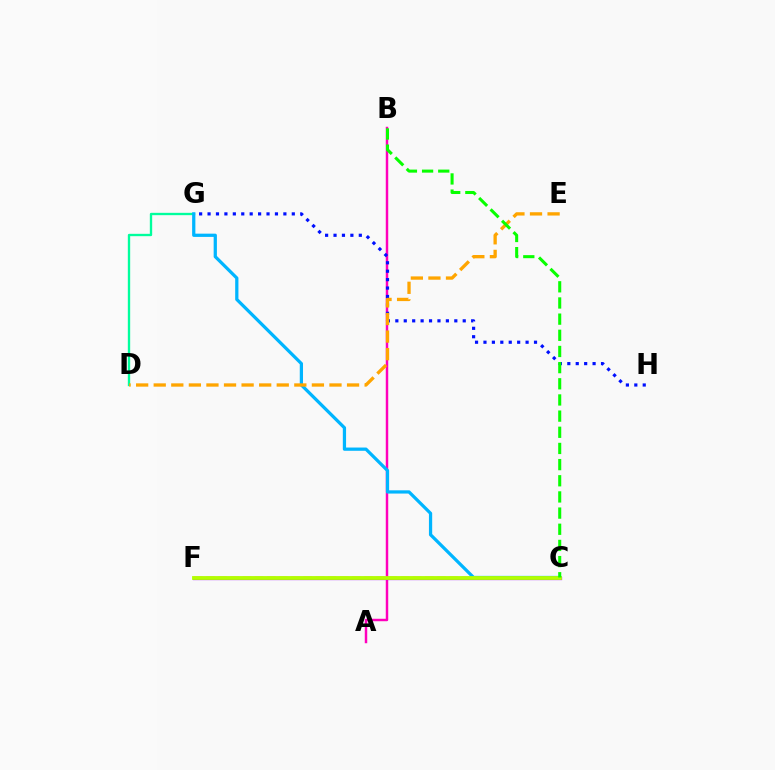{('A', 'B'): [{'color': '#ff00bd', 'line_style': 'solid', 'thickness': 1.77}], ('D', 'G'): [{'color': '#00ff9d', 'line_style': 'solid', 'thickness': 1.69}], ('G', 'H'): [{'color': '#0010ff', 'line_style': 'dotted', 'thickness': 2.29}], ('C', 'F'): [{'color': '#9b00ff', 'line_style': 'solid', 'thickness': 2.34}, {'color': '#ff0000', 'line_style': 'dashed', 'thickness': 1.65}, {'color': '#b3ff00', 'line_style': 'solid', 'thickness': 2.75}], ('C', 'G'): [{'color': '#00b5ff', 'line_style': 'solid', 'thickness': 2.34}], ('D', 'E'): [{'color': '#ffa500', 'line_style': 'dashed', 'thickness': 2.39}], ('B', 'C'): [{'color': '#08ff00', 'line_style': 'dashed', 'thickness': 2.2}]}